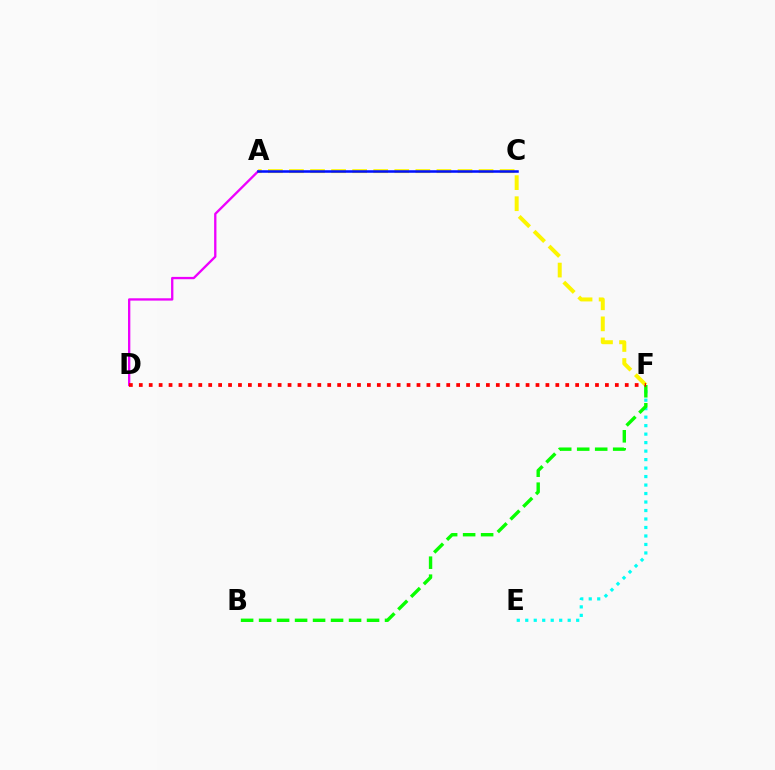{('A', 'D'): [{'color': '#ee00ff', 'line_style': 'solid', 'thickness': 1.67}], ('A', 'F'): [{'color': '#fcf500', 'line_style': 'dashed', 'thickness': 2.86}], ('E', 'F'): [{'color': '#00fff6', 'line_style': 'dotted', 'thickness': 2.31}], ('A', 'C'): [{'color': '#0010ff', 'line_style': 'solid', 'thickness': 1.83}], ('B', 'F'): [{'color': '#08ff00', 'line_style': 'dashed', 'thickness': 2.44}], ('D', 'F'): [{'color': '#ff0000', 'line_style': 'dotted', 'thickness': 2.69}]}